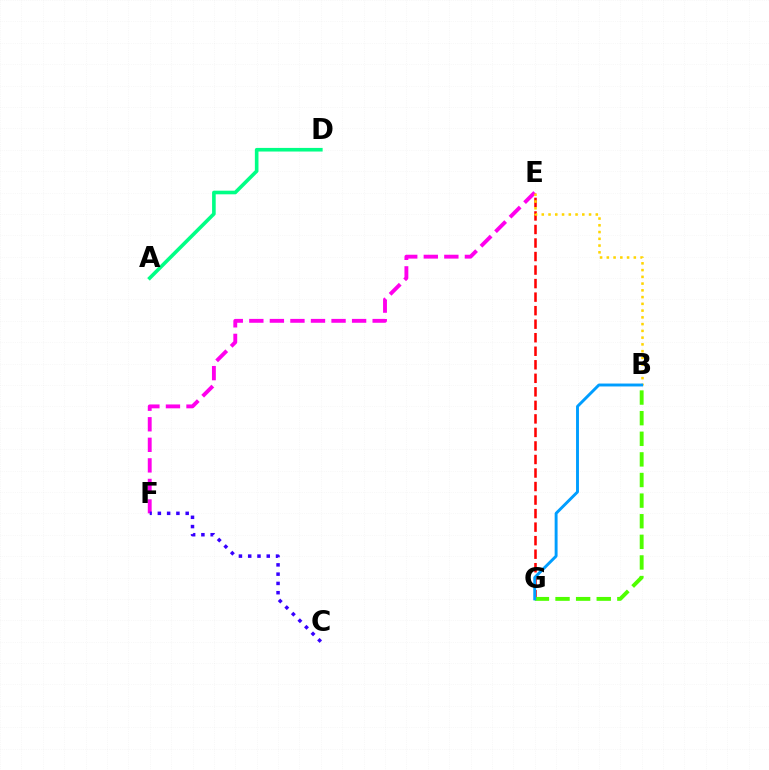{('E', 'F'): [{'color': '#ff00ed', 'line_style': 'dashed', 'thickness': 2.79}], ('E', 'G'): [{'color': '#ff0000', 'line_style': 'dashed', 'thickness': 1.84}], ('A', 'D'): [{'color': '#00ff86', 'line_style': 'solid', 'thickness': 2.6}], ('B', 'E'): [{'color': '#ffd500', 'line_style': 'dotted', 'thickness': 1.83}], ('B', 'G'): [{'color': '#4fff00', 'line_style': 'dashed', 'thickness': 2.8}, {'color': '#009eff', 'line_style': 'solid', 'thickness': 2.1}], ('C', 'F'): [{'color': '#3700ff', 'line_style': 'dotted', 'thickness': 2.52}]}